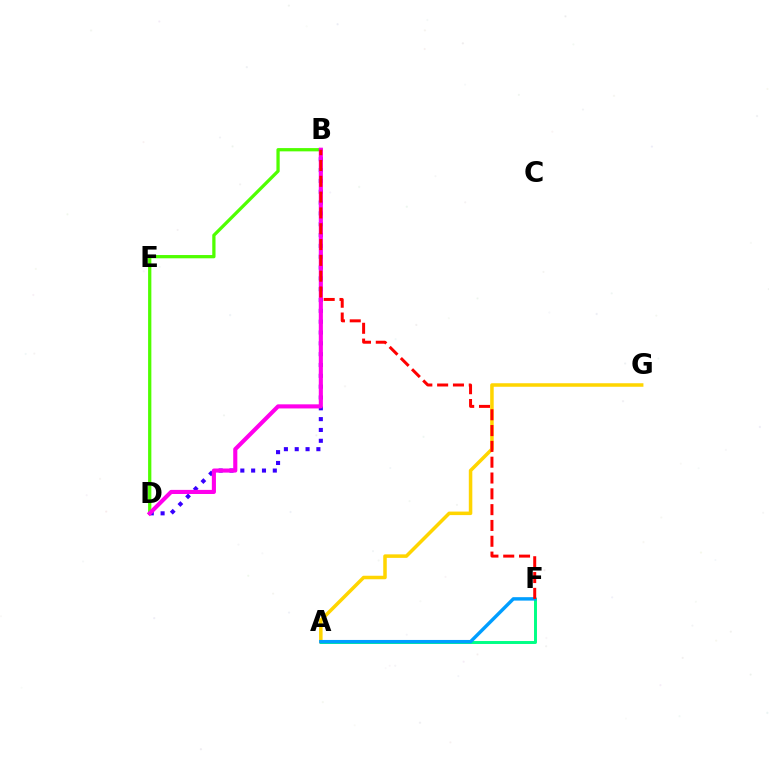{('A', 'G'): [{'color': '#ffd500', 'line_style': 'solid', 'thickness': 2.53}], ('B', 'D'): [{'color': '#4fff00', 'line_style': 'solid', 'thickness': 2.35}, {'color': '#3700ff', 'line_style': 'dotted', 'thickness': 2.94}, {'color': '#ff00ed', 'line_style': 'solid', 'thickness': 2.96}], ('A', 'F'): [{'color': '#00ff86', 'line_style': 'solid', 'thickness': 2.13}, {'color': '#009eff', 'line_style': 'solid', 'thickness': 2.47}], ('B', 'F'): [{'color': '#ff0000', 'line_style': 'dashed', 'thickness': 2.15}]}